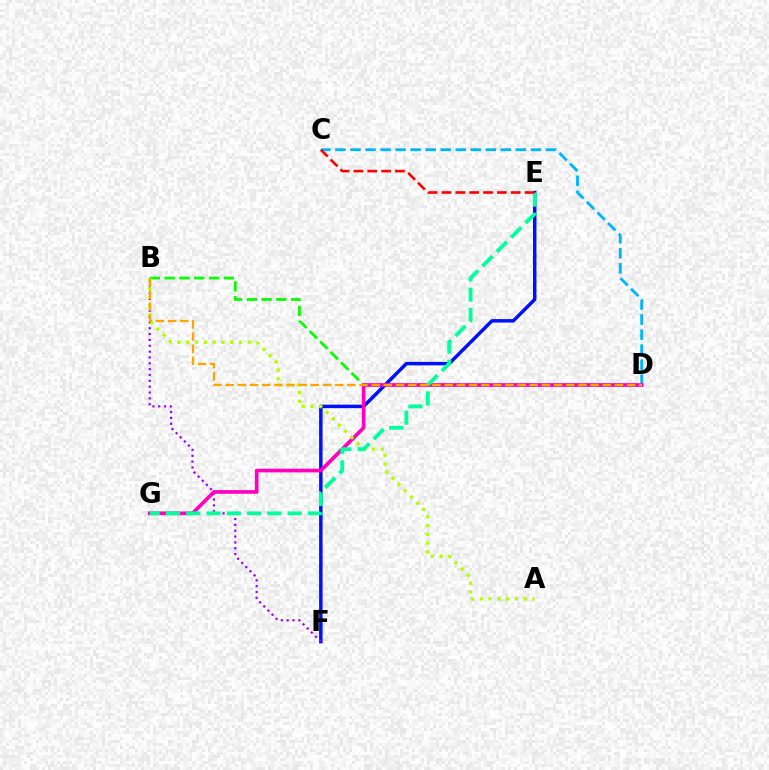{('B', 'D'): [{'color': '#08ff00', 'line_style': 'dashed', 'thickness': 2.01}, {'color': '#ffa500', 'line_style': 'dashed', 'thickness': 1.65}], ('E', 'F'): [{'color': '#0010ff', 'line_style': 'solid', 'thickness': 2.49}], ('B', 'F'): [{'color': '#9b00ff', 'line_style': 'dotted', 'thickness': 1.59}], ('C', 'D'): [{'color': '#00b5ff', 'line_style': 'dashed', 'thickness': 2.04}], ('D', 'G'): [{'color': '#ff00bd', 'line_style': 'solid', 'thickness': 2.65}], ('A', 'B'): [{'color': '#b3ff00', 'line_style': 'dotted', 'thickness': 2.39}], ('E', 'G'): [{'color': '#00ff9d', 'line_style': 'dashed', 'thickness': 2.75}], ('C', 'E'): [{'color': '#ff0000', 'line_style': 'dashed', 'thickness': 1.88}]}